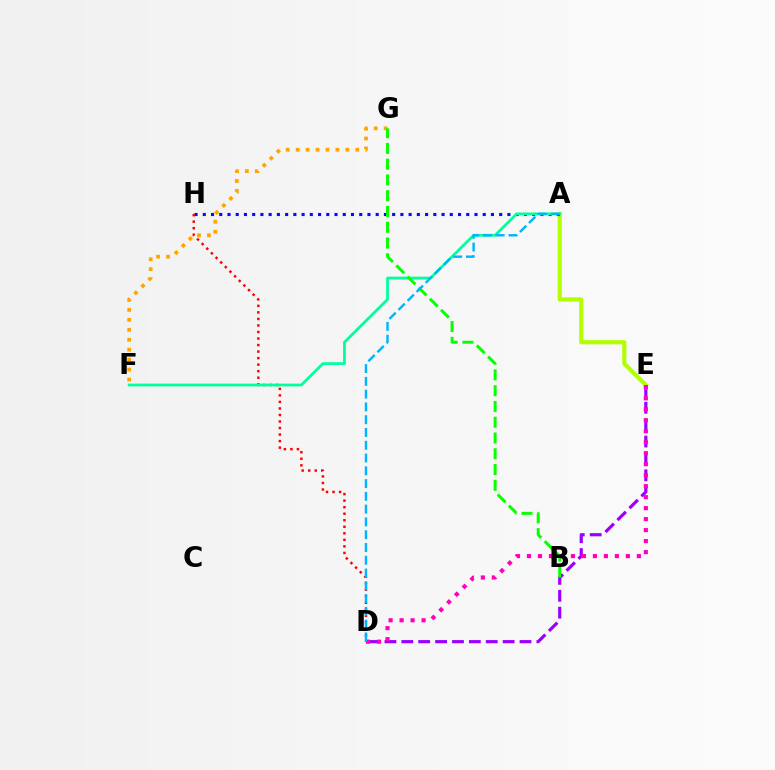{('A', 'E'): [{'color': '#b3ff00', 'line_style': 'solid', 'thickness': 2.99}], ('A', 'H'): [{'color': '#0010ff', 'line_style': 'dotted', 'thickness': 2.24}], ('F', 'G'): [{'color': '#ffa500', 'line_style': 'dotted', 'thickness': 2.7}], ('D', 'E'): [{'color': '#9b00ff', 'line_style': 'dashed', 'thickness': 2.29}, {'color': '#ff00bd', 'line_style': 'dotted', 'thickness': 2.99}], ('D', 'H'): [{'color': '#ff0000', 'line_style': 'dotted', 'thickness': 1.77}], ('A', 'F'): [{'color': '#00ff9d', 'line_style': 'solid', 'thickness': 2.0}], ('B', 'G'): [{'color': '#08ff00', 'line_style': 'dashed', 'thickness': 2.14}], ('A', 'D'): [{'color': '#00b5ff', 'line_style': 'dashed', 'thickness': 1.74}]}